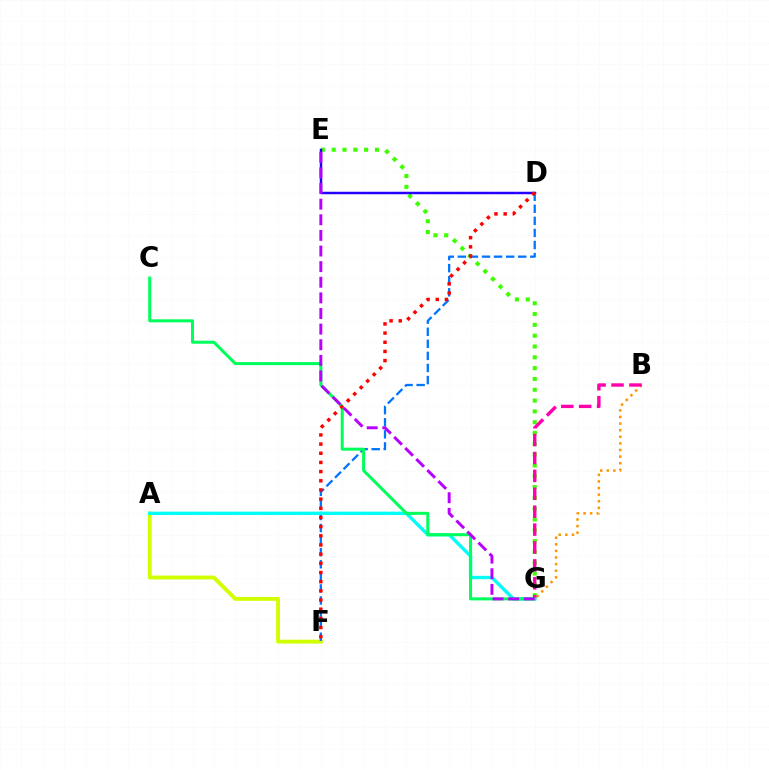{('A', 'F'): [{'color': '#d1ff00', 'line_style': 'solid', 'thickness': 2.81}], ('E', 'G'): [{'color': '#3dff00', 'line_style': 'dotted', 'thickness': 2.94}, {'color': '#b900ff', 'line_style': 'dashed', 'thickness': 2.12}], ('D', 'E'): [{'color': '#2500ff', 'line_style': 'solid', 'thickness': 1.78}], ('D', 'F'): [{'color': '#0074ff', 'line_style': 'dashed', 'thickness': 1.64}, {'color': '#ff0000', 'line_style': 'dotted', 'thickness': 2.49}], ('A', 'G'): [{'color': '#00fff6', 'line_style': 'solid', 'thickness': 2.43}], ('B', 'G'): [{'color': '#ff9400', 'line_style': 'dotted', 'thickness': 1.79}, {'color': '#ff00ac', 'line_style': 'dashed', 'thickness': 2.43}], ('C', 'G'): [{'color': '#00ff5c', 'line_style': 'solid', 'thickness': 2.18}]}